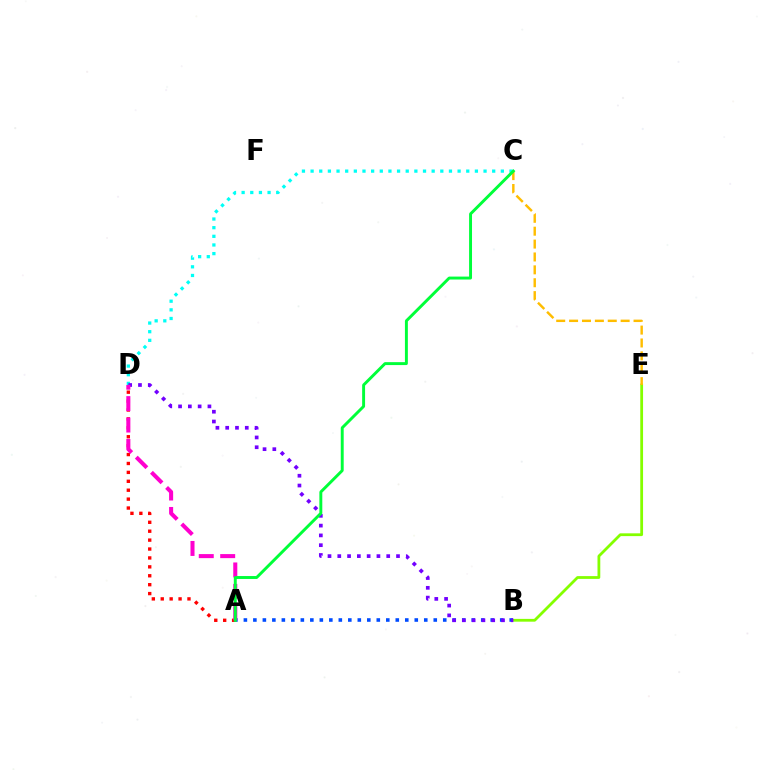{('B', 'E'): [{'color': '#84ff00', 'line_style': 'solid', 'thickness': 2.01}], ('A', 'B'): [{'color': '#004bff', 'line_style': 'dotted', 'thickness': 2.58}], ('C', 'E'): [{'color': '#ffbd00', 'line_style': 'dashed', 'thickness': 1.75}], ('C', 'D'): [{'color': '#00fff6', 'line_style': 'dotted', 'thickness': 2.35}], ('A', 'D'): [{'color': '#ff0000', 'line_style': 'dotted', 'thickness': 2.42}, {'color': '#ff00cf', 'line_style': 'dashed', 'thickness': 2.91}], ('B', 'D'): [{'color': '#7200ff', 'line_style': 'dotted', 'thickness': 2.66}], ('A', 'C'): [{'color': '#00ff39', 'line_style': 'solid', 'thickness': 2.11}]}